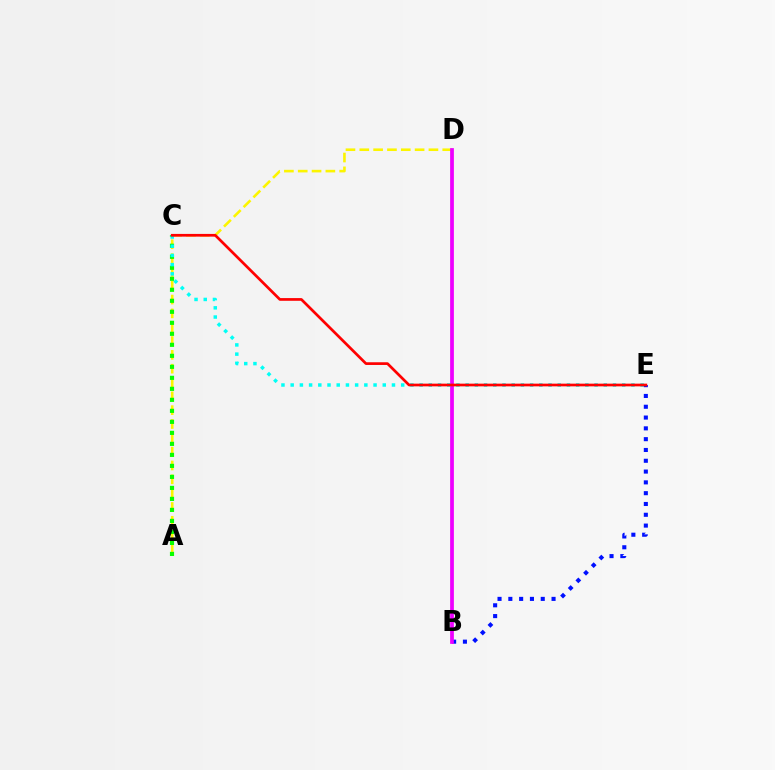{('B', 'E'): [{'color': '#0010ff', 'line_style': 'dotted', 'thickness': 2.94}], ('A', 'D'): [{'color': '#fcf500', 'line_style': 'dashed', 'thickness': 1.88}], ('A', 'C'): [{'color': '#08ff00', 'line_style': 'dotted', 'thickness': 2.99}], ('B', 'D'): [{'color': '#ee00ff', 'line_style': 'solid', 'thickness': 2.7}], ('C', 'E'): [{'color': '#00fff6', 'line_style': 'dotted', 'thickness': 2.5}, {'color': '#ff0000', 'line_style': 'solid', 'thickness': 1.95}]}